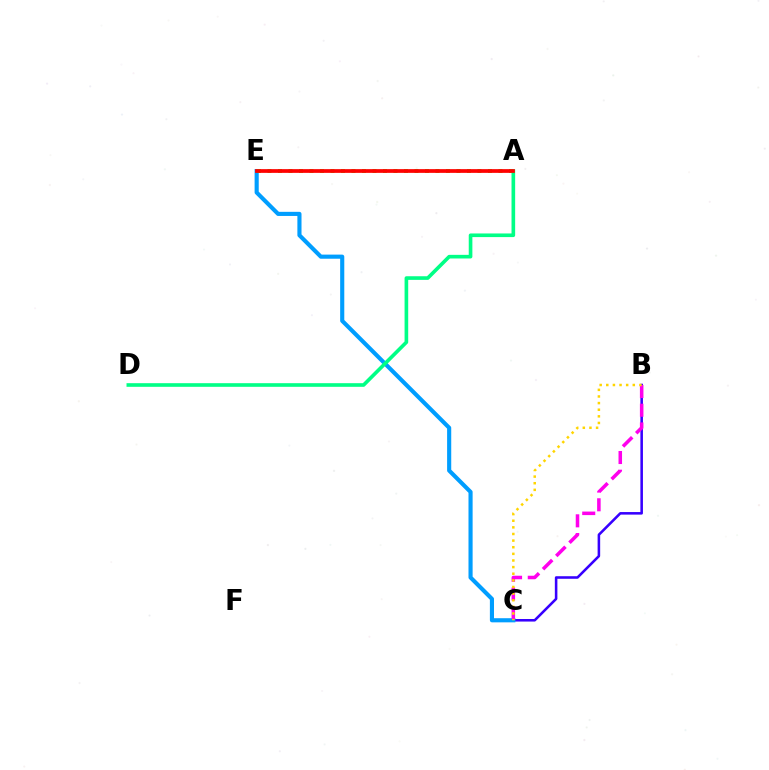{('B', 'C'): [{'color': '#3700ff', 'line_style': 'solid', 'thickness': 1.84}, {'color': '#ff00ed', 'line_style': 'dashed', 'thickness': 2.54}, {'color': '#ffd500', 'line_style': 'dotted', 'thickness': 1.8}], ('C', 'E'): [{'color': '#009eff', 'line_style': 'solid', 'thickness': 2.97}], ('A', 'E'): [{'color': '#4fff00', 'line_style': 'dotted', 'thickness': 2.85}, {'color': '#ff0000', 'line_style': 'solid', 'thickness': 2.69}], ('A', 'D'): [{'color': '#00ff86', 'line_style': 'solid', 'thickness': 2.62}]}